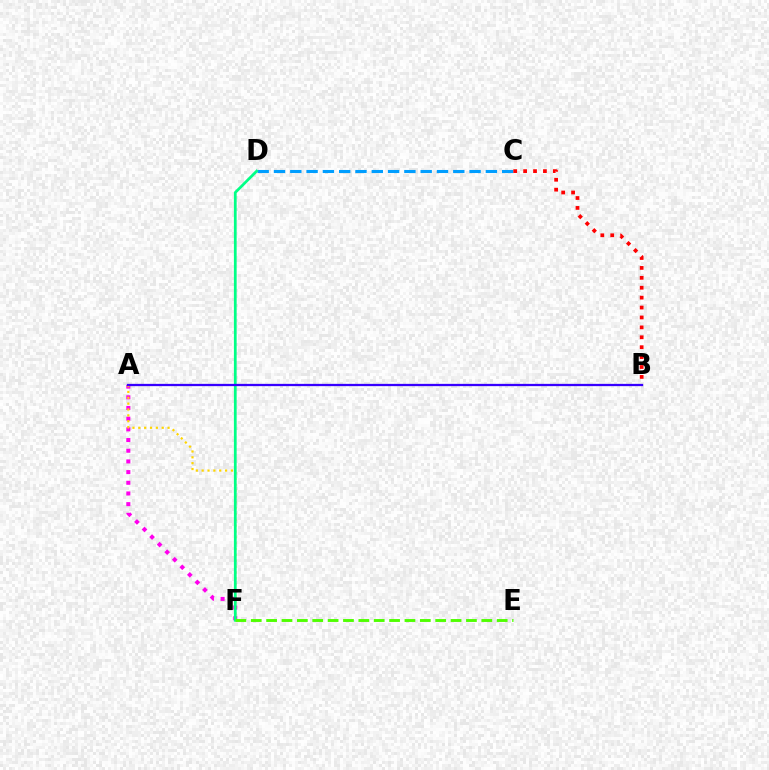{('C', 'D'): [{'color': '#009eff', 'line_style': 'dashed', 'thickness': 2.21}], ('A', 'F'): [{'color': '#ff00ed', 'line_style': 'dotted', 'thickness': 2.9}, {'color': '#ffd500', 'line_style': 'dotted', 'thickness': 1.59}], ('B', 'C'): [{'color': '#ff0000', 'line_style': 'dotted', 'thickness': 2.69}], ('D', 'F'): [{'color': '#00ff86', 'line_style': 'solid', 'thickness': 1.97}], ('A', 'B'): [{'color': '#3700ff', 'line_style': 'solid', 'thickness': 1.64}], ('E', 'F'): [{'color': '#4fff00', 'line_style': 'dashed', 'thickness': 2.09}]}